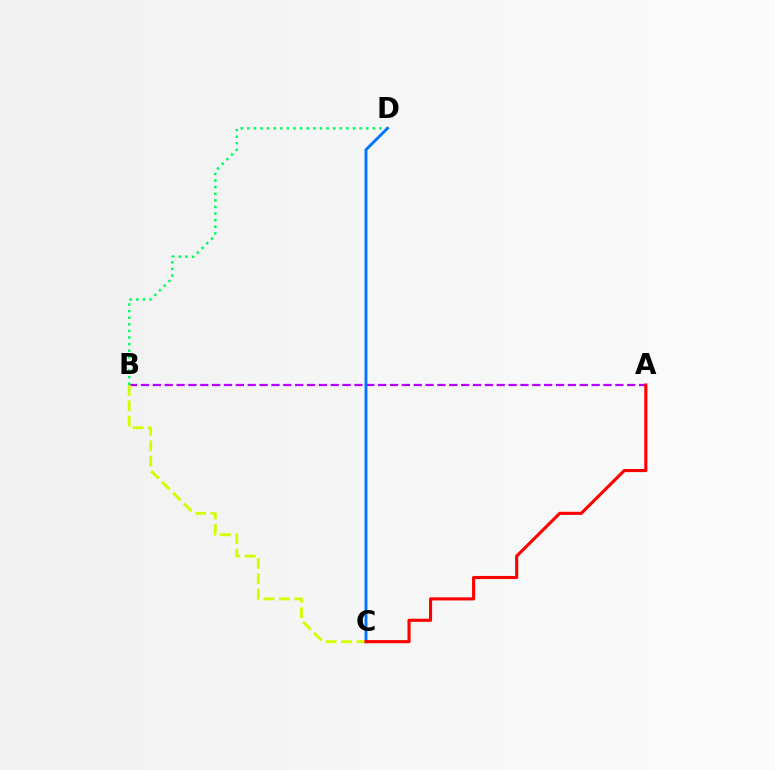{('A', 'B'): [{'color': '#b900ff', 'line_style': 'dashed', 'thickness': 1.61}], ('B', 'D'): [{'color': '#00ff5c', 'line_style': 'dotted', 'thickness': 1.79}], ('C', 'D'): [{'color': '#0074ff', 'line_style': 'solid', 'thickness': 2.07}], ('B', 'C'): [{'color': '#d1ff00', 'line_style': 'dashed', 'thickness': 2.09}], ('A', 'C'): [{'color': '#ff0000', 'line_style': 'solid', 'thickness': 2.23}]}